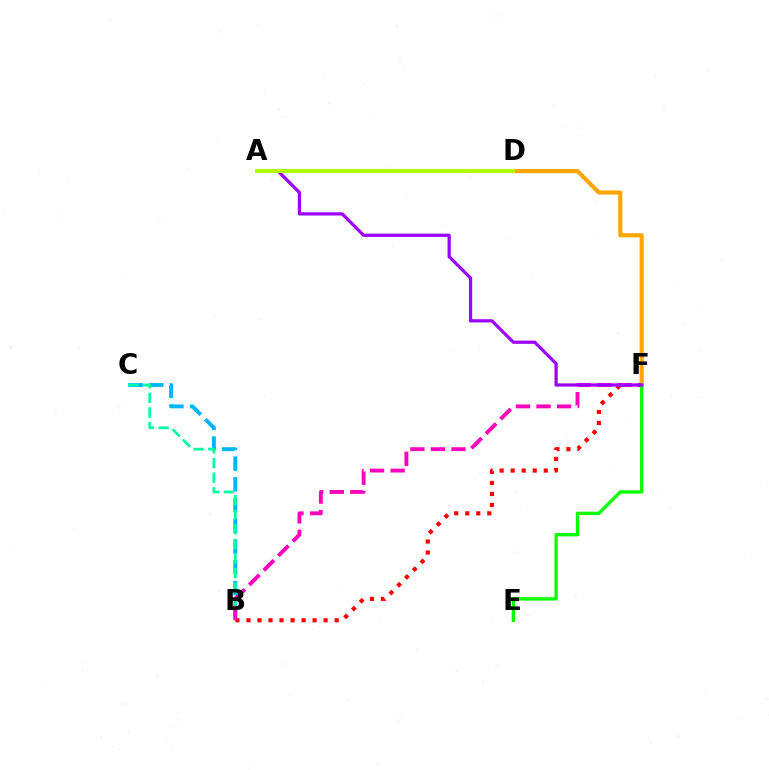{('B', 'C'): [{'color': '#00b5ff', 'line_style': 'dashed', 'thickness': 2.82}, {'color': '#00ff9d', 'line_style': 'dashed', 'thickness': 1.98}], ('B', 'F'): [{'color': '#ff0000', 'line_style': 'dotted', 'thickness': 3.0}, {'color': '#ff00bd', 'line_style': 'dashed', 'thickness': 2.79}], ('D', 'F'): [{'color': '#ffa500', 'line_style': 'solid', 'thickness': 2.97}], ('E', 'F'): [{'color': '#08ff00', 'line_style': 'solid', 'thickness': 2.37}], ('A', 'D'): [{'color': '#0010ff', 'line_style': 'solid', 'thickness': 1.71}, {'color': '#b3ff00', 'line_style': 'solid', 'thickness': 2.93}], ('A', 'F'): [{'color': '#9b00ff', 'line_style': 'solid', 'thickness': 2.33}]}